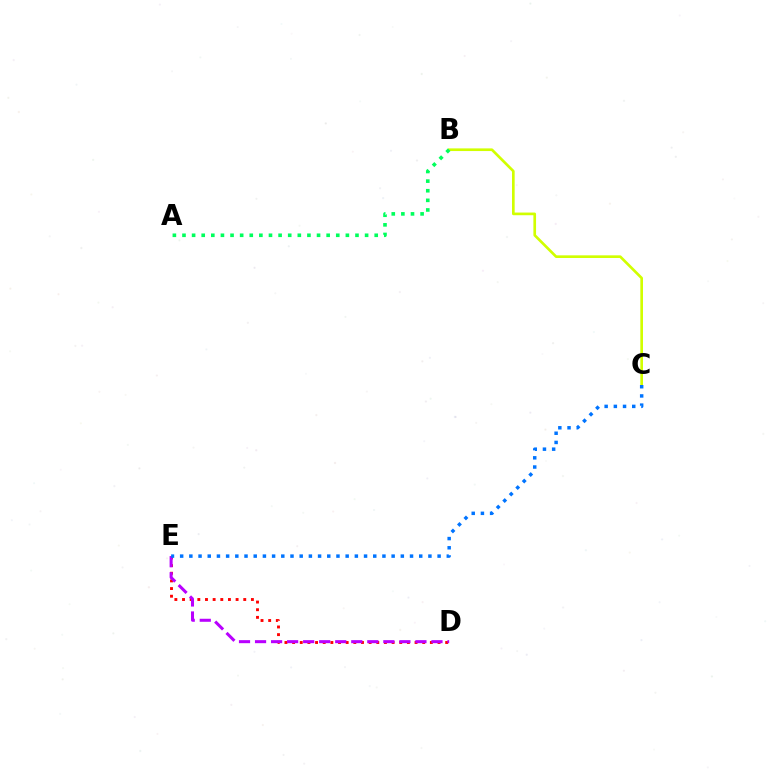{('B', 'C'): [{'color': '#d1ff00', 'line_style': 'solid', 'thickness': 1.92}], ('D', 'E'): [{'color': '#ff0000', 'line_style': 'dotted', 'thickness': 2.08}, {'color': '#b900ff', 'line_style': 'dashed', 'thickness': 2.18}], ('A', 'B'): [{'color': '#00ff5c', 'line_style': 'dotted', 'thickness': 2.61}], ('C', 'E'): [{'color': '#0074ff', 'line_style': 'dotted', 'thickness': 2.5}]}